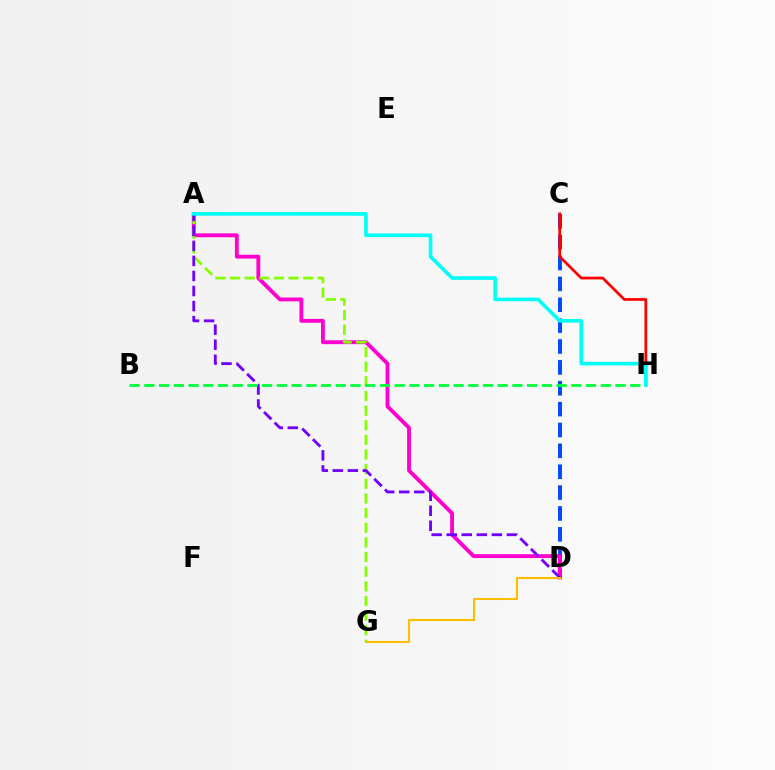{('C', 'D'): [{'color': '#004bff', 'line_style': 'dashed', 'thickness': 2.84}], ('A', 'D'): [{'color': '#ff00cf', 'line_style': 'solid', 'thickness': 2.78}, {'color': '#7200ff', 'line_style': 'dashed', 'thickness': 2.04}], ('A', 'G'): [{'color': '#84ff00', 'line_style': 'dashed', 'thickness': 1.99}], ('C', 'H'): [{'color': '#ff0000', 'line_style': 'solid', 'thickness': 1.97}], ('D', 'G'): [{'color': '#ffbd00', 'line_style': 'solid', 'thickness': 1.5}], ('B', 'H'): [{'color': '#00ff39', 'line_style': 'dashed', 'thickness': 2.0}], ('A', 'H'): [{'color': '#00fff6', 'line_style': 'solid', 'thickness': 2.61}]}